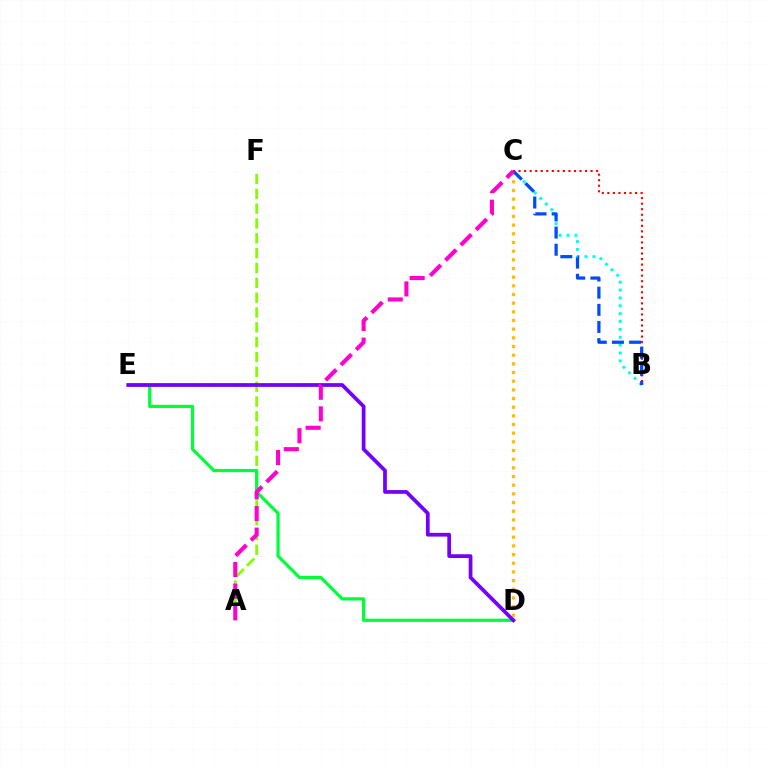{('A', 'F'): [{'color': '#84ff00', 'line_style': 'dashed', 'thickness': 2.01}], ('D', 'E'): [{'color': '#00ff39', 'line_style': 'solid', 'thickness': 2.32}, {'color': '#7200ff', 'line_style': 'solid', 'thickness': 2.69}], ('C', 'D'): [{'color': '#ffbd00', 'line_style': 'dotted', 'thickness': 2.36}], ('B', 'C'): [{'color': '#00fff6', 'line_style': 'dotted', 'thickness': 2.14}, {'color': '#ff0000', 'line_style': 'dotted', 'thickness': 1.5}, {'color': '#004bff', 'line_style': 'dashed', 'thickness': 2.33}], ('A', 'C'): [{'color': '#ff00cf', 'line_style': 'dashed', 'thickness': 2.94}]}